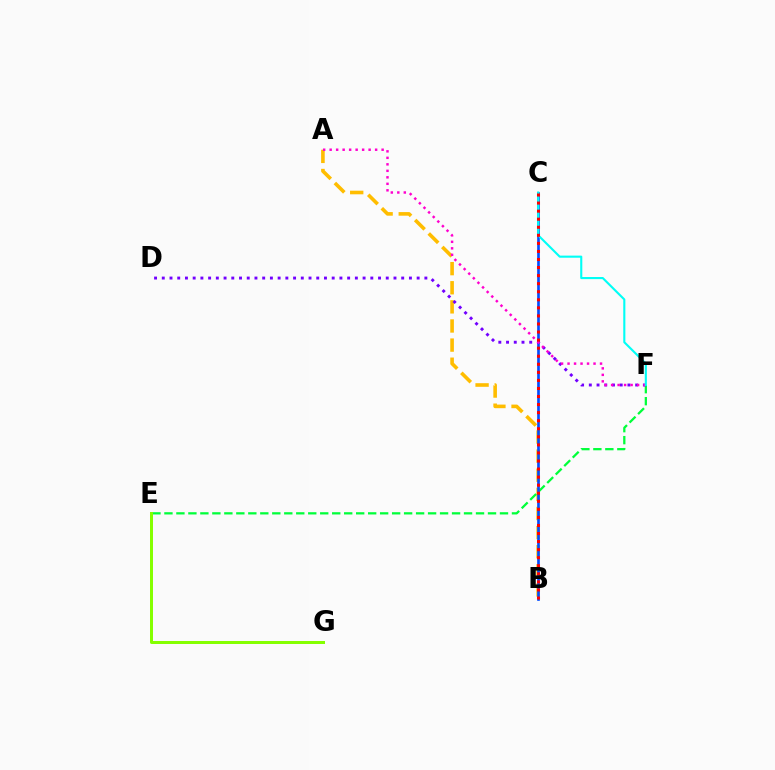{('A', 'B'): [{'color': '#ffbd00', 'line_style': 'dashed', 'thickness': 2.6}], ('E', 'F'): [{'color': '#00ff39', 'line_style': 'dashed', 'thickness': 1.63}], ('B', 'C'): [{'color': '#004bff', 'line_style': 'solid', 'thickness': 1.92}, {'color': '#ff0000', 'line_style': 'dotted', 'thickness': 2.19}], ('D', 'F'): [{'color': '#7200ff', 'line_style': 'dotted', 'thickness': 2.1}], ('A', 'F'): [{'color': '#ff00cf', 'line_style': 'dotted', 'thickness': 1.77}], ('C', 'F'): [{'color': '#00fff6', 'line_style': 'solid', 'thickness': 1.52}], ('E', 'G'): [{'color': '#84ff00', 'line_style': 'solid', 'thickness': 2.16}]}